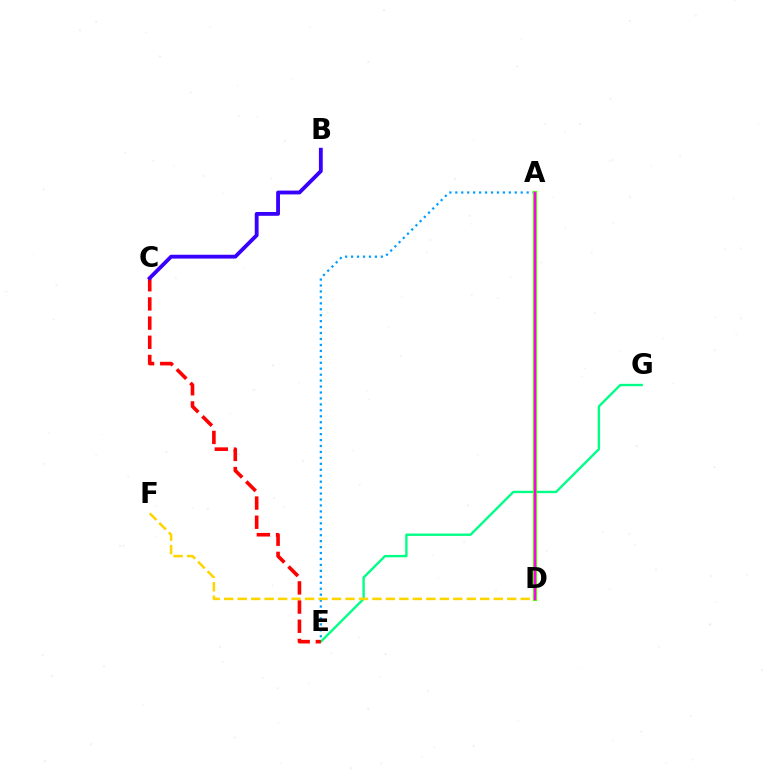{('A', 'E'): [{'color': '#009eff', 'line_style': 'dotted', 'thickness': 1.62}], ('E', 'G'): [{'color': '#00ff86', 'line_style': 'solid', 'thickness': 1.71}], ('D', 'F'): [{'color': '#ffd500', 'line_style': 'dashed', 'thickness': 1.83}], ('C', 'E'): [{'color': '#ff0000', 'line_style': 'dashed', 'thickness': 2.61}], ('A', 'D'): [{'color': '#4fff00', 'line_style': 'solid', 'thickness': 2.99}, {'color': '#ff00ed', 'line_style': 'solid', 'thickness': 1.61}], ('B', 'C'): [{'color': '#3700ff', 'line_style': 'solid', 'thickness': 2.75}]}